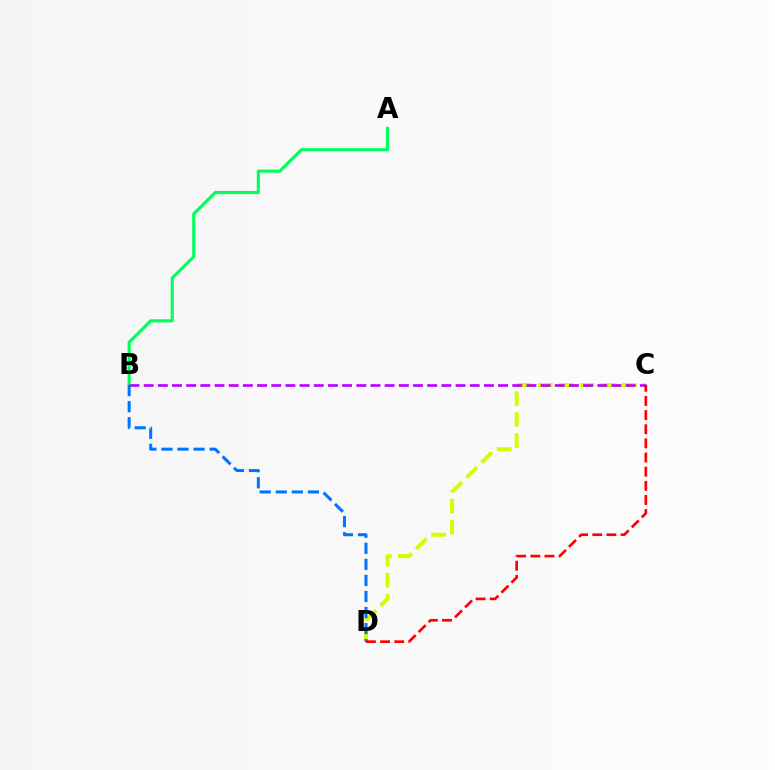{('C', 'D'): [{'color': '#d1ff00', 'line_style': 'dashed', 'thickness': 2.85}, {'color': '#ff0000', 'line_style': 'dashed', 'thickness': 1.92}], ('A', 'B'): [{'color': '#00ff5c', 'line_style': 'solid', 'thickness': 2.24}], ('B', 'C'): [{'color': '#b900ff', 'line_style': 'dashed', 'thickness': 1.93}], ('B', 'D'): [{'color': '#0074ff', 'line_style': 'dashed', 'thickness': 2.18}]}